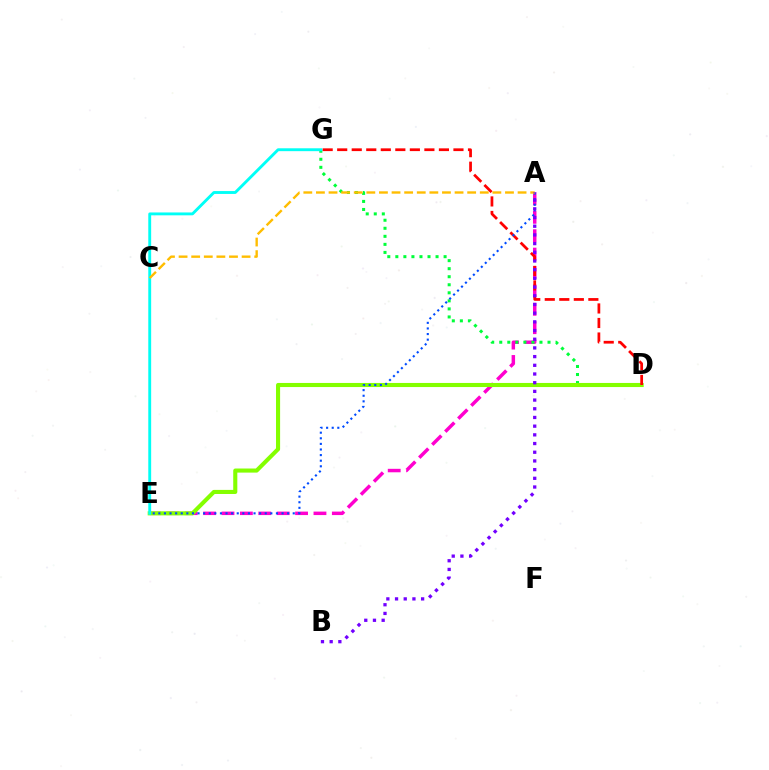{('A', 'E'): [{'color': '#ff00cf', 'line_style': 'dashed', 'thickness': 2.5}, {'color': '#004bff', 'line_style': 'dotted', 'thickness': 1.52}], ('D', 'G'): [{'color': '#00ff39', 'line_style': 'dotted', 'thickness': 2.19}, {'color': '#ff0000', 'line_style': 'dashed', 'thickness': 1.97}], ('D', 'E'): [{'color': '#84ff00', 'line_style': 'solid', 'thickness': 2.95}], ('E', 'G'): [{'color': '#00fff6', 'line_style': 'solid', 'thickness': 2.07}], ('A', 'C'): [{'color': '#ffbd00', 'line_style': 'dashed', 'thickness': 1.71}], ('A', 'B'): [{'color': '#7200ff', 'line_style': 'dotted', 'thickness': 2.36}]}